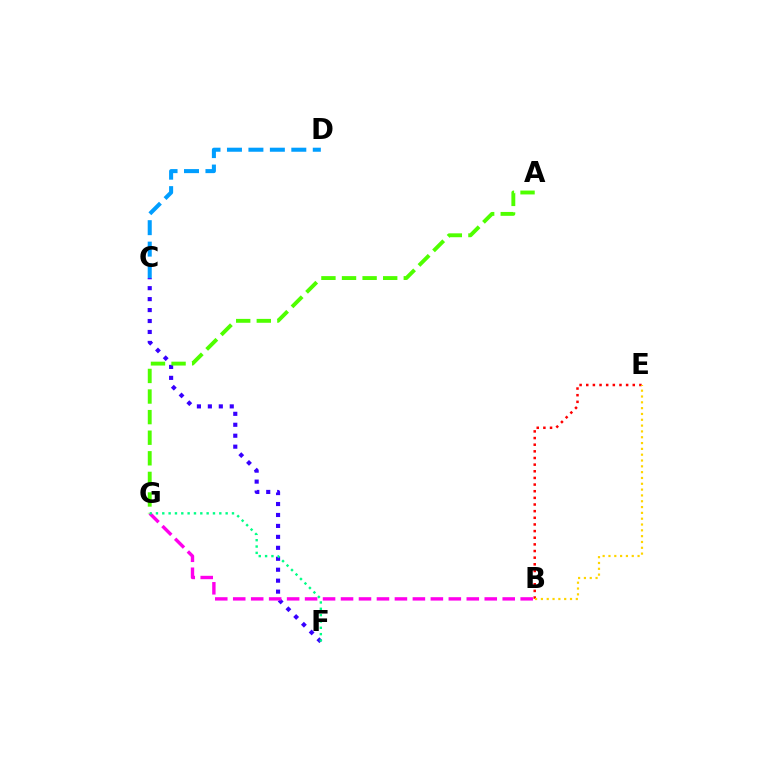{('B', 'E'): [{'color': '#ff0000', 'line_style': 'dotted', 'thickness': 1.81}, {'color': '#ffd500', 'line_style': 'dotted', 'thickness': 1.58}], ('C', 'F'): [{'color': '#3700ff', 'line_style': 'dotted', 'thickness': 2.98}], ('C', 'D'): [{'color': '#009eff', 'line_style': 'dashed', 'thickness': 2.91}], ('B', 'G'): [{'color': '#ff00ed', 'line_style': 'dashed', 'thickness': 2.44}], ('A', 'G'): [{'color': '#4fff00', 'line_style': 'dashed', 'thickness': 2.8}], ('F', 'G'): [{'color': '#00ff86', 'line_style': 'dotted', 'thickness': 1.72}]}